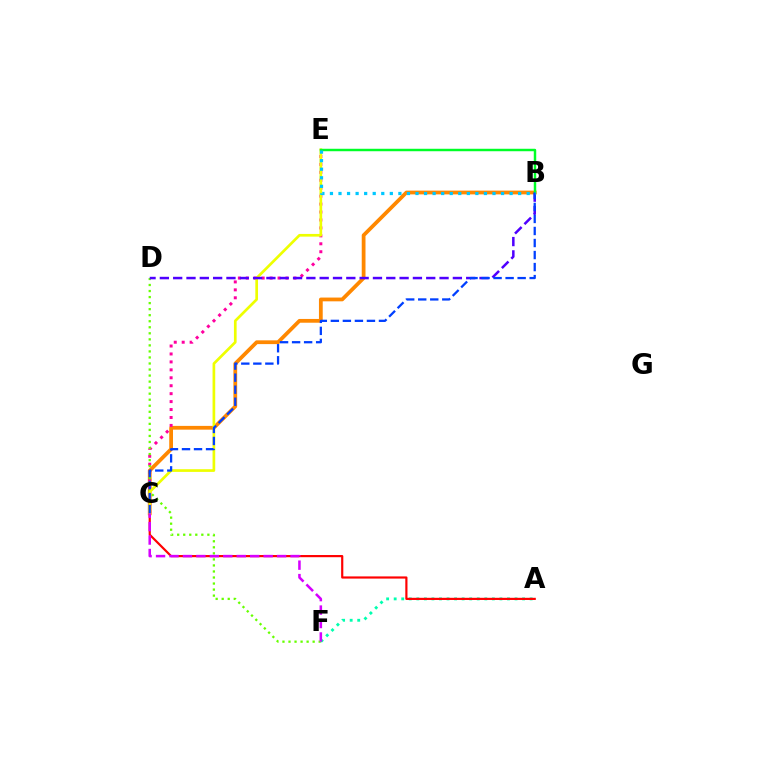{('B', 'C'): [{'color': '#ff8800', 'line_style': 'solid', 'thickness': 2.71}, {'color': '#003fff', 'line_style': 'dashed', 'thickness': 1.63}], ('A', 'F'): [{'color': '#00ffaf', 'line_style': 'dotted', 'thickness': 2.05}], ('A', 'C'): [{'color': '#ff0000', 'line_style': 'solid', 'thickness': 1.57}], ('C', 'E'): [{'color': '#ff00a0', 'line_style': 'dotted', 'thickness': 2.16}, {'color': '#eeff00', 'line_style': 'solid', 'thickness': 1.93}], ('D', 'F'): [{'color': '#66ff00', 'line_style': 'dotted', 'thickness': 1.64}], ('B', 'D'): [{'color': '#4f00ff', 'line_style': 'dashed', 'thickness': 1.81}], ('B', 'E'): [{'color': '#00ff27', 'line_style': 'solid', 'thickness': 1.77}, {'color': '#00c7ff', 'line_style': 'dotted', 'thickness': 2.32}], ('C', 'F'): [{'color': '#d600ff', 'line_style': 'dashed', 'thickness': 1.83}]}